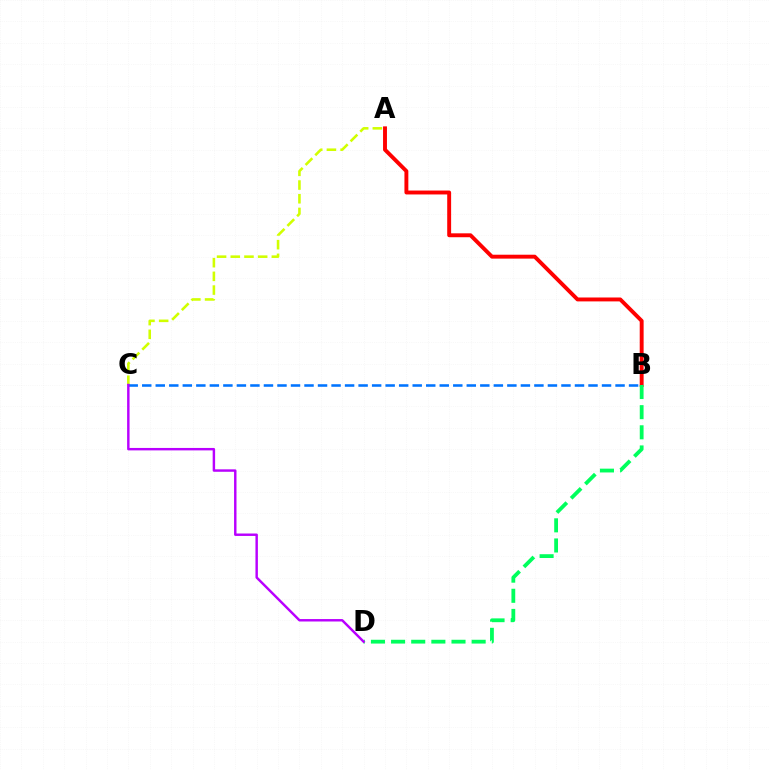{('A', 'C'): [{'color': '#d1ff00', 'line_style': 'dashed', 'thickness': 1.86}], ('A', 'B'): [{'color': '#ff0000', 'line_style': 'solid', 'thickness': 2.81}], ('B', 'C'): [{'color': '#0074ff', 'line_style': 'dashed', 'thickness': 1.84}], ('B', 'D'): [{'color': '#00ff5c', 'line_style': 'dashed', 'thickness': 2.74}], ('C', 'D'): [{'color': '#b900ff', 'line_style': 'solid', 'thickness': 1.76}]}